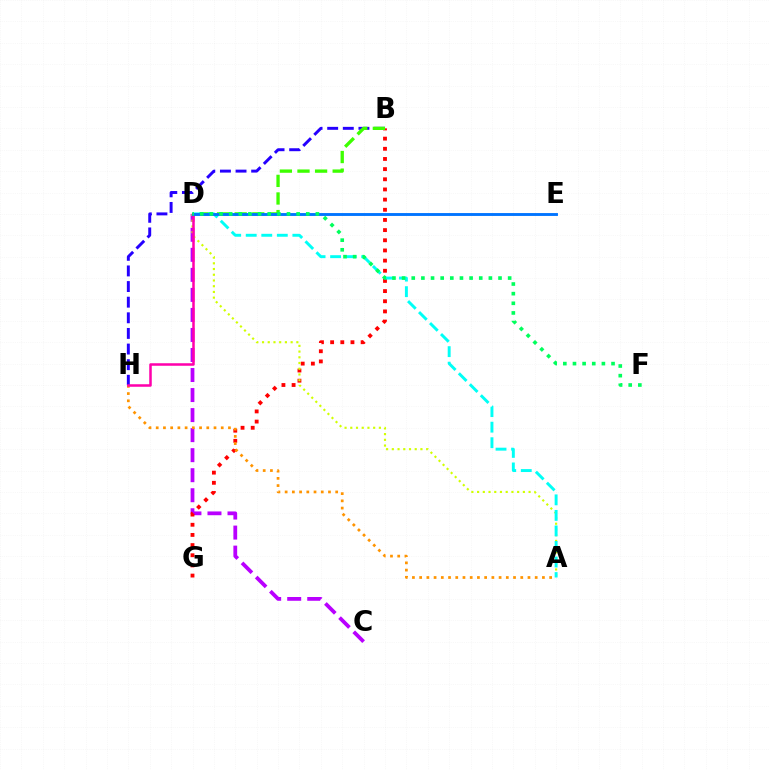{('C', 'D'): [{'color': '#b900ff', 'line_style': 'dashed', 'thickness': 2.72}], ('B', 'H'): [{'color': '#2500ff', 'line_style': 'dashed', 'thickness': 2.12}], ('B', 'G'): [{'color': '#ff0000', 'line_style': 'dotted', 'thickness': 2.76}], ('B', 'D'): [{'color': '#3dff00', 'line_style': 'dashed', 'thickness': 2.39}], ('A', 'D'): [{'color': '#d1ff00', 'line_style': 'dotted', 'thickness': 1.55}, {'color': '#00fff6', 'line_style': 'dashed', 'thickness': 2.11}], ('A', 'H'): [{'color': '#ff9400', 'line_style': 'dotted', 'thickness': 1.96}], ('D', 'H'): [{'color': '#ff00ac', 'line_style': 'solid', 'thickness': 1.81}], ('D', 'E'): [{'color': '#0074ff', 'line_style': 'solid', 'thickness': 2.07}], ('D', 'F'): [{'color': '#00ff5c', 'line_style': 'dotted', 'thickness': 2.62}]}